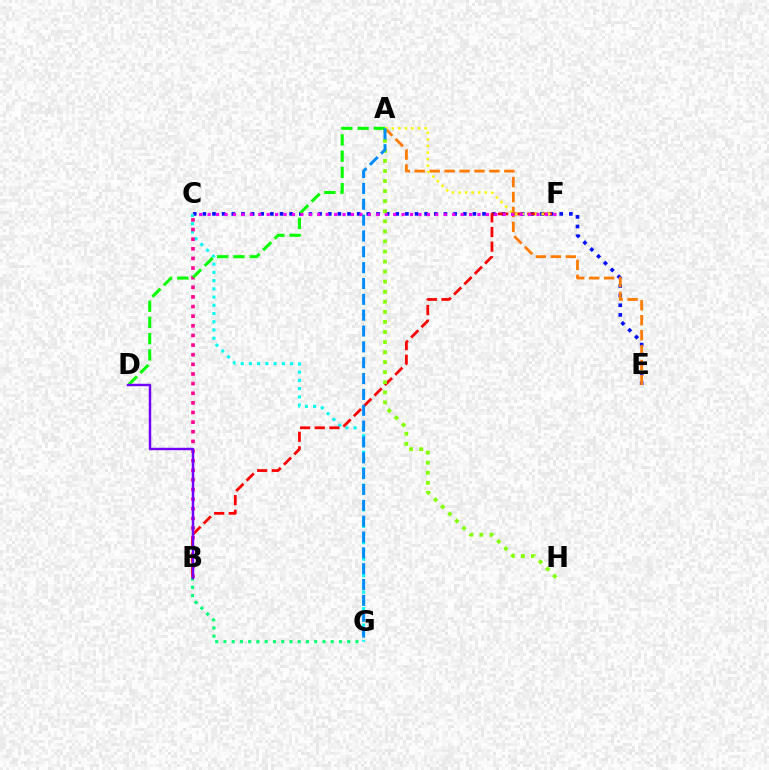{('C', 'E'): [{'color': '#0010ff', 'line_style': 'dotted', 'thickness': 2.62}], ('C', 'G'): [{'color': '#00fff6', 'line_style': 'dotted', 'thickness': 2.24}], ('B', 'F'): [{'color': '#ff0000', 'line_style': 'dashed', 'thickness': 1.99}], ('B', 'C'): [{'color': '#ff0094', 'line_style': 'dotted', 'thickness': 2.62}], ('A', 'E'): [{'color': '#ff7c00', 'line_style': 'dashed', 'thickness': 2.03}], ('A', 'D'): [{'color': '#08ff00', 'line_style': 'dashed', 'thickness': 2.21}], ('A', 'F'): [{'color': '#fcf500', 'line_style': 'dotted', 'thickness': 1.79}], ('B', 'G'): [{'color': '#00ff74', 'line_style': 'dotted', 'thickness': 2.24}], ('B', 'D'): [{'color': '#7200ff', 'line_style': 'solid', 'thickness': 1.75}], ('C', 'F'): [{'color': '#ee00ff', 'line_style': 'dotted', 'thickness': 2.29}], ('A', 'H'): [{'color': '#84ff00', 'line_style': 'dotted', 'thickness': 2.73}], ('A', 'G'): [{'color': '#008cff', 'line_style': 'dashed', 'thickness': 2.15}]}